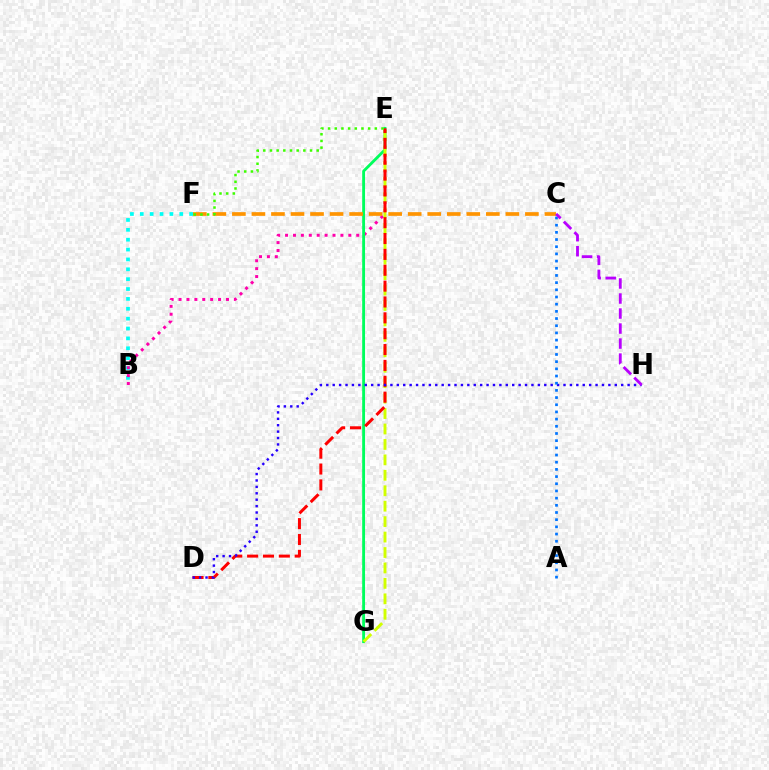{('B', 'F'): [{'color': '#00fff6', 'line_style': 'dotted', 'thickness': 2.68}], ('B', 'E'): [{'color': '#ff00ac', 'line_style': 'dotted', 'thickness': 2.15}], ('E', 'G'): [{'color': '#00ff5c', 'line_style': 'solid', 'thickness': 2.05}, {'color': '#d1ff00', 'line_style': 'dashed', 'thickness': 2.1}], ('D', 'E'): [{'color': '#ff0000', 'line_style': 'dashed', 'thickness': 2.15}], ('D', 'H'): [{'color': '#2500ff', 'line_style': 'dotted', 'thickness': 1.74}], ('C', 'F'): [{'color': '#ff9400', 'line_style': 'dashed', 'thickness': 2.65}], ('A', 'C'): [{'color': '#0074ff', 'line_style': 'dotted', 'thickness': 1.95}], ('C', 'H'): [{'color': '#b900ff', 'line_style': 'dashed', 'thickness': 2.04}], ('E', 'F'): [{'color': '#3dff00', 'line_style': 'dotted', 'thickness': 1.81}]}